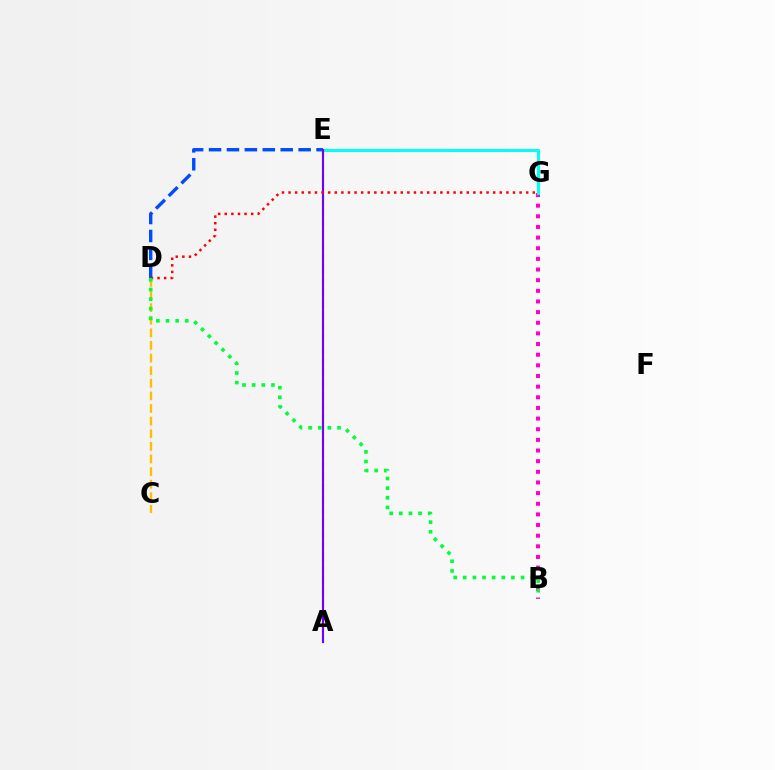{('C', 'D'): [{'color': '#ffbd00', 'line_style': 'dashed', 'thickness': 1.71}], ('D', 'E'): [{'color': '#004bff', 'line_style': 'dashed', 'thickness': 2.43}], ('B', 'G'): [{'color': '#ff00cf', 'line_style': 'dotted', 'thickness': 2.89}], ('E', 'G'): [{'color': '#00fff6', 'line_style': 'solid', 'thickness': 2.21}], ('A', 'E'): [{'color': '#84ff00', 'line_style': 'dashed', 'thickness': 1.56}, {'color': '#7200ff', 'line_style': 'solid', 'thickness': 1.54}], ('D', 'G'): [{'color': '#ff0000', 'line_style': 'dotted', 'thickness': 1.79}], ('B', 'D'): [{'color': '#00ff39', 'line_style': 'dotted', 'thickness': 2.62}]}